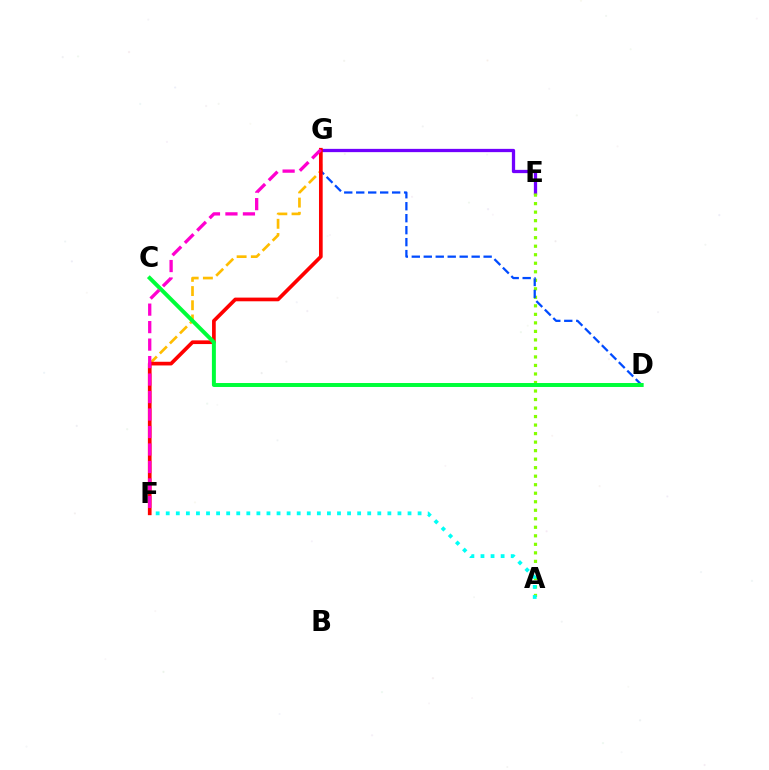{('E', 'G'): [{'color': '#7200ff', 'line_style': 'solid', 'thickness': 2.35}], ('A', 'E'): [{'color': '#84ff00', 'line_style': 'dotted', 'thickness': 2.31}], ('F', 'G'): [{'color': '#ffbd00', 'line_style': 'dashed', 'thickness': 1.93}, {'color': '#ff0000', 'line_style': 'solid', 'thickness': 2.65}, {'color': '#ff00cf', 'line_style': 'dashed', 'thickness': 2.38}], ('D', 'G'): [{'color': '#004bff', 'line_style': 'dashed', 'thickness': 1.63}], ('C', 'D'): [{'color': '#00ff39', 'line_style': 'solid', 'thickness': 2.85}], ('A', 'F'): [{'color': '#00fff6', 'line_style': 'dotted', 'thickness': 2.74}]}